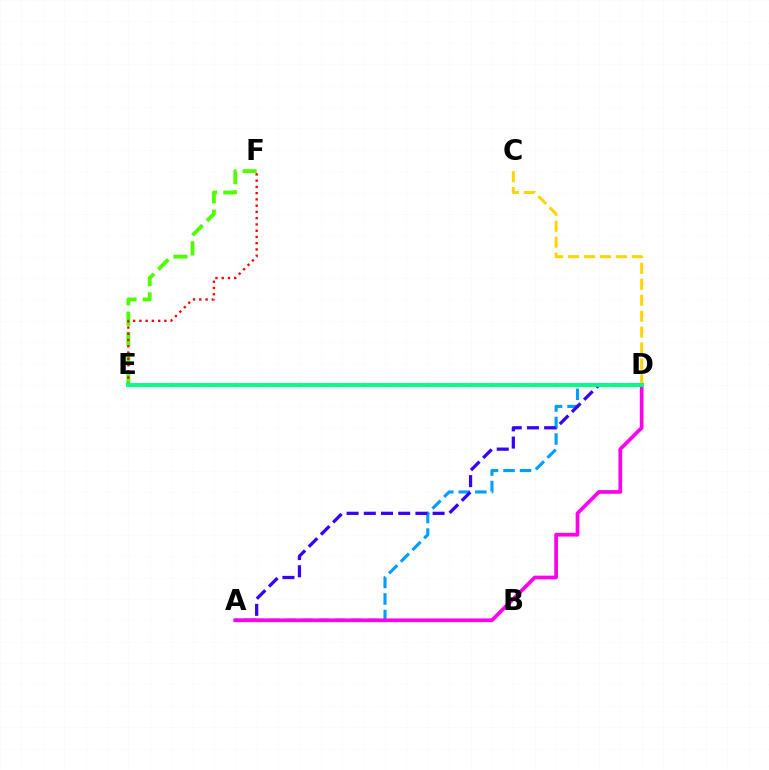{('A', 'D'): [{'color': '#009eff', 'line_style': 'dashed', 'thickness': 2.25}, {'color': '#3700ff', 'line_style': 'dashed', 'thickness': 2.34}, {'color': '#ff00ed', 'line_style': 'solid', 'thickness': 2.68}], ('C', 'D'): [{'color': '#ffd500', 'line_style': 'dashed', 'thickness': 2.17}], ('E', 'F'): [{'color': '#4fff00', 'line_style': 'dashed', 'thickness': 2.76}, {'color': '#ff0000', 'line_style': 'dotted', 'thickness': 1.7}], ('D', 'E'): [{'color': '#00ff86', 'line_style': 'solid', 'thickness': 2.82}]}